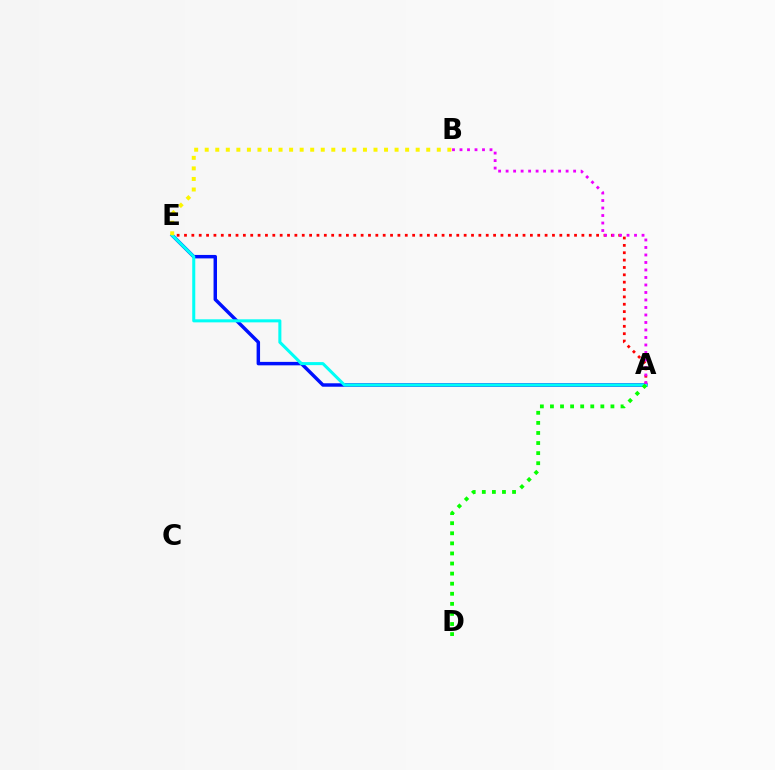{('A', 'E'): [{'color': '#ff0000', 'line_style': 'dotted', 'thickness': 2.0}, {'color': '#0010ff', 'line_style': 'solid', 'thickness': 2.49}, {'color': '#00fff6', 'line_style': 'solid', 'thickness': 2.19}], ('B', 'E'): [{'color': '#fcf500', 'line_style': 'dotted', 'thickness': 2.87}], ('A', 'D'): [{'color': '#08ff00', 'line_style': 'dotted', 'thickness': 2.74}], ('A', 'B'): [{'color': '#ee00ff', 'line_style': 'dotted', 'thickness': 2.04}]}